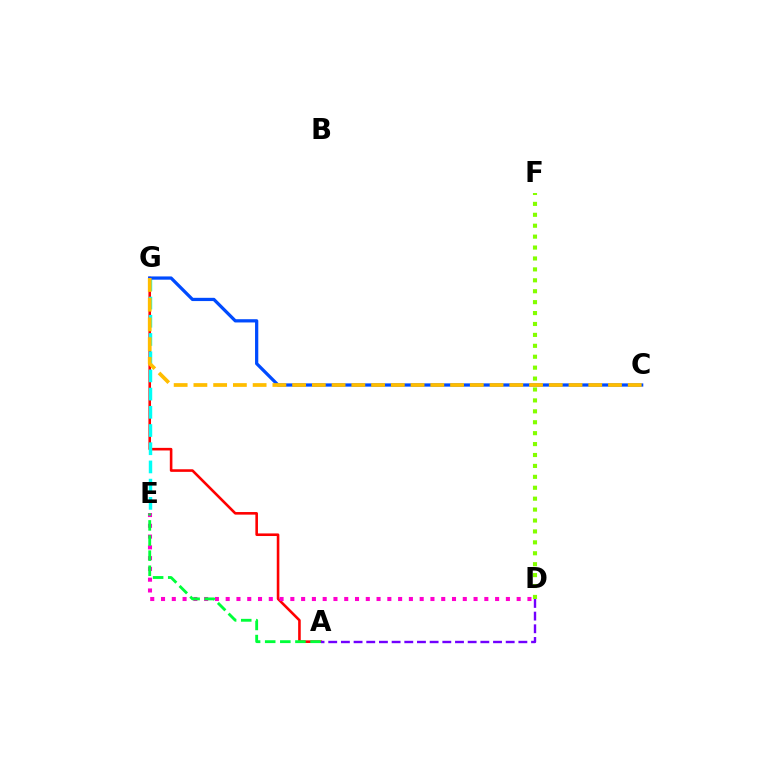{('A', 'G'): [{'color': '#ff0000', 'line_style': 'solid', 'thickness': 1.87}], ('D', 'E'): [{'color': '#ff00cf', 'line_style': 'dotted', 'thickness': 2.93}], ('E', 'G'): [{'color': '#00fff6', 'line_style': 'dashed', 'thickness': 2.47}], ('D', 'F'): [{'color': '#84ff00', 'line_style': 'dotted', 'thickness': 2.97}], ('A', 'E'): [{'color': '#00ff39', 'line_style': 'dashed', 'thickness': 2.05}], ('C', 'G'): [{'color': '#004bff', 'line_style': 'solid', 'thickness': 2.34}, {'color': '#ffbd00', 'line_style': 'dashed', 'thickness': 2.68}], ('A', 'D'): [{'color': '#7200ff', 'line_style': 'dashed', 'thickness': 1.72}]}